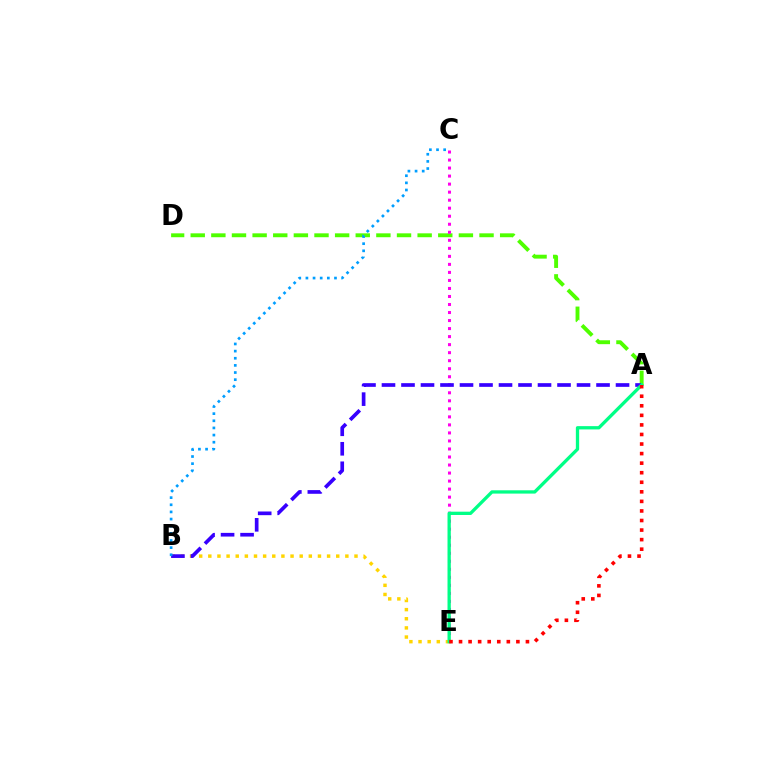{('A', 'D'): [{'color': '#4fff00', 'line_style': 'dashed', 'thickness': 2.8}], ('C', 'E'): [{'color': '#ff00ed', 'line_style': 'dotted', 'thickness': 2.18}], ('B', 'E'): [{'color': '#ffd500', 'line_style': 'dotted', 'thickness': 2.48}], ('A', 'B'): [{'color': '#3700ff', 'line_style': 'dashed', 'thickness': 2.65}], ('B', 'C'): [{'color': '#009eff', 'line_style': 'dotted', 'thickness': 1.94}], ('A', 'E'): [{'color': '#00ff86', 'line_style': 'solid', 'thickness': 2.37}, {'color': '#ff0000', 'line_style': 'dotted', 'thickness': 2.6}]}